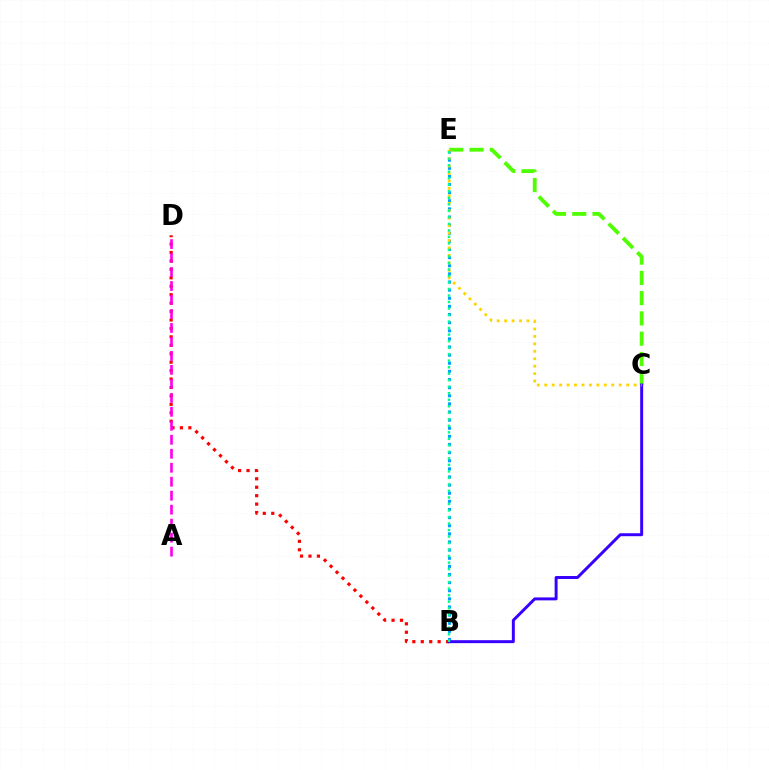{('B', 'D'): [{'color': '#ff0000', 'line_style': 'dotted', 'thickness': 2.29}], ('C', 'E'): [{'color': '#4fff00', 'line_style': 'dashed', 'thickness': 2.75}, {'color': '#ffd500', 'line_style': 'dotted', 'thickness': 2.02}], ('A', 'D'): [{'color': '#ff00ed', 'line_style': 'dashed', 'thickness': 1.9}], ('B', 'E'): [{'color': '#009eff', 'line_style': 'dotted', 'thickness': 2.21}, {'color': '#00ff86', 'line_style': 'dotted', 'thickness': 1.77}], ('B', 'C'): [{'color': '#3700ff', 'line_style': 'solid', 'thickness': 2.13}]}